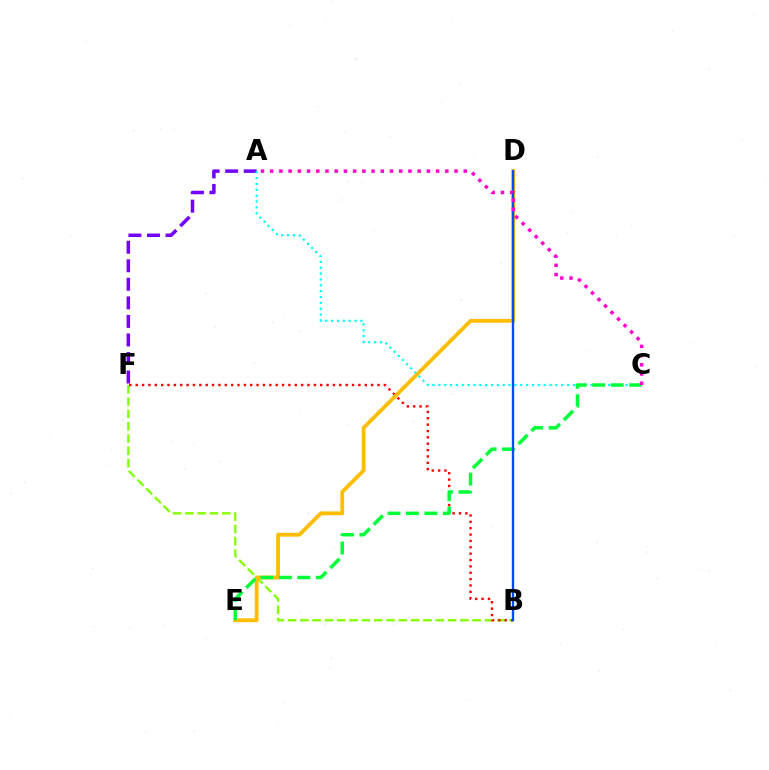{('A', 'F'): [{'color': '#7200ff', 'line_style': 'dashed', 'thickness': 2.52}], ('B', 'F'): [{'color': '#84ff00', 'line_style': 'dashed', 'thickness': 1.67}, {'color': '#ff0000', 'line_style': 'dotted', 'thickness': 1.73}], ('D', 'E'): [{'color': '#ffbd00', 'line_style': 'solid', 'thickness': 2.74}], ('A', 'C'): [{'color': '#00fff6', 'line_style': 'dotted', 'thickness': 1.59}, {'color': '#ff00cf', 'line_style': 'dotted', 'thickness': 2.5}], ('C', 'E'): [{'color': '#00ff39', 'line_style': 'dashed', 'thickness': 2.51}], ('B', 'D'): [{'color': '#004bff', 'line_style': 'solid', 'thickness': 1.69}]}